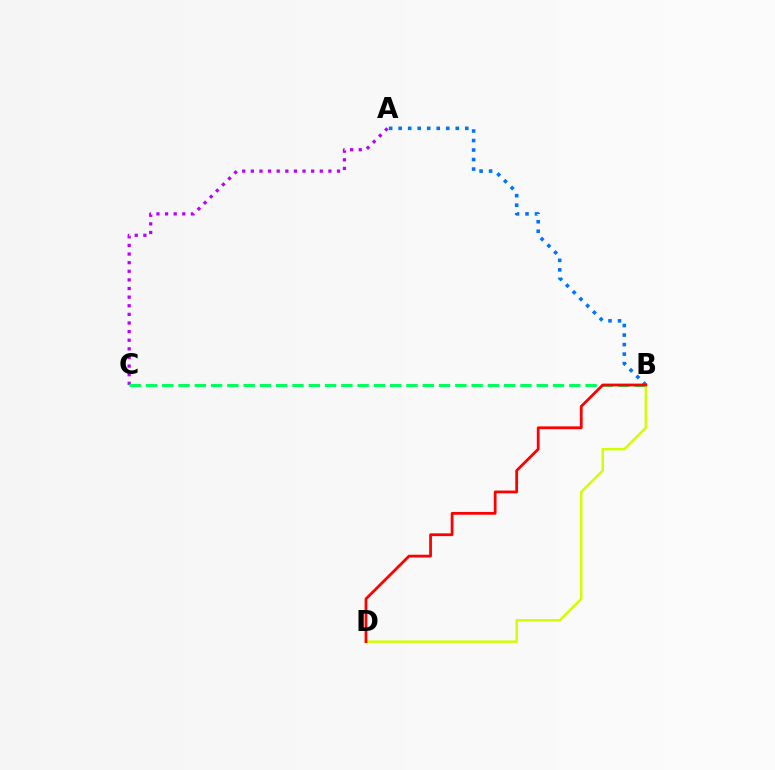{('A', 'C'): [{'color': '#b900ff', 'line_style': 'dotted', 'thickness': 2.34}], ('B', 'C'): [{'color': '#00ff5c', 'line_style': 'dashed', 'thickness': 2.21}], ('A', 'B'): [{'color': '#0074ff', 'line_style': 'dotted', 'thickness': 2.59}], ('B', 'D'): [{'color': '#d1ff00', 'line_style': 'solid', 'thickness': 1.76}, {'color': '#ff0000', 'line_style': 'solid', 'thickness': 2.0}]}